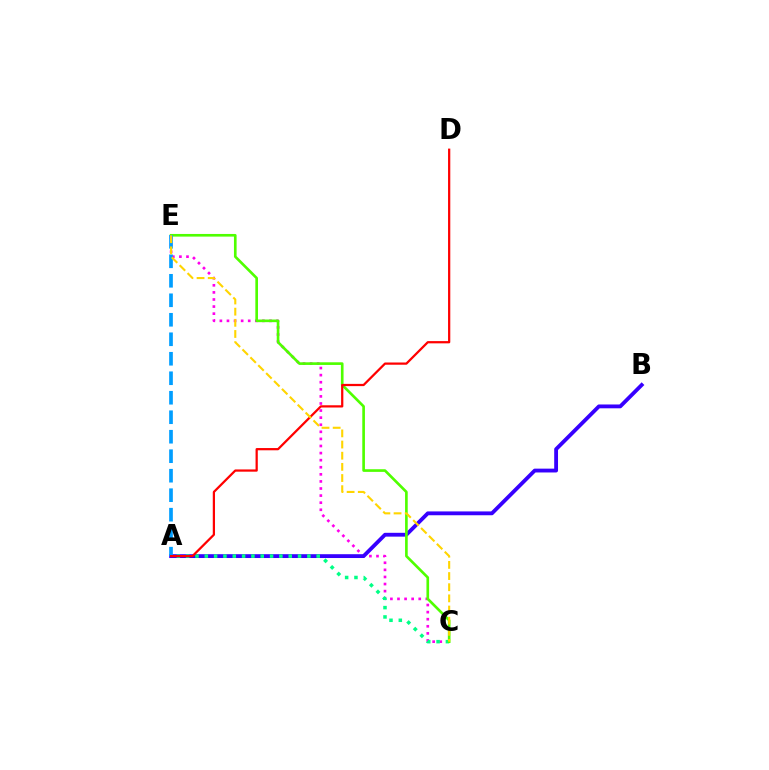{('C', 'E'): [{'color': '#ff00ed', 'line_style': 'dotted', 'thickness': 1.93}, {'color': '#4fff00', 'line_style': 'solid', 'thickness': 1.91}, {'color': '#ffd500', 'line_style': 'dashed', 'thickness': 1.52}], ('A', 'B'): [{'color': '#3700ff', 'line_style': 'solid', 'thickness': 2.76}], ('A', 'C'): [{'color': '#00ff86', 'line_style': 'dotted', 'thickness': 2.53}], ('A', 'E'): [{'color': '#009eff', 'line_style': 'dashed', 'thickness': 2.65}], ('A', 'D'): [{'color': '#ff0000', 'line_style': 'solid', 'thickness': 1.61}]}